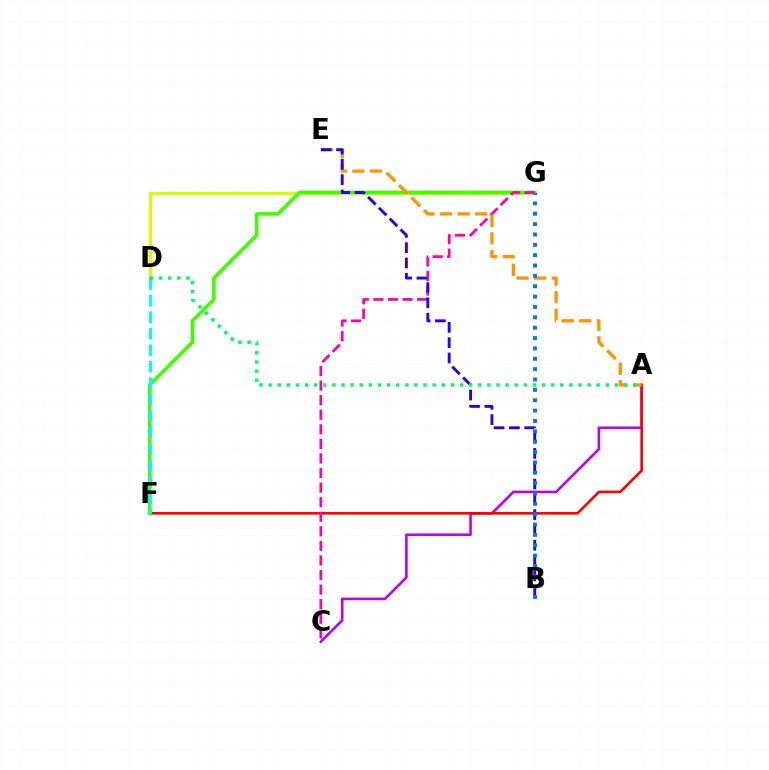{('D', 'G'): [{'color': '#d1ff00', 'line_style': 'solid', 'thickness': 2.25}], ('A', 'C'): [{'color': '#b900ff', 'line_style': 'solid', 'thickness': 1.88}], ('A', 'F'): [{'color': '#ff0000', 'line_style': 'solid', 'thickness': 1.9}], ('F', 'G'): [{'color': '#3dff00', 'line_style': 'solid', 'thickness': 2.6}], ('C', 'G'): [{'color': '#ff00ac', 'line_style': 'dashed', 'thickness': 1.98}], ('A', 'E'): [{'color': '#ff9400', 'line_style': 'dashed', 'thickness': 2.39}], ('B', 'E'): [{'color': '#2500ff', 'line_style': 'dashed', 'thickness': 2.08}], ('D', 'F'): [{'color': '#00fff6', 'line_style': 'dashed', 'thickness': 2.24}], ('B', 'G'): [{'color': '#0074ff', 'line_style': 'dotted', 'thickness': 2.81}], ('A', 'D'): [{'color': '#00ff5c', 'line_style': 'dotted', 'thickness': 2.48}]}